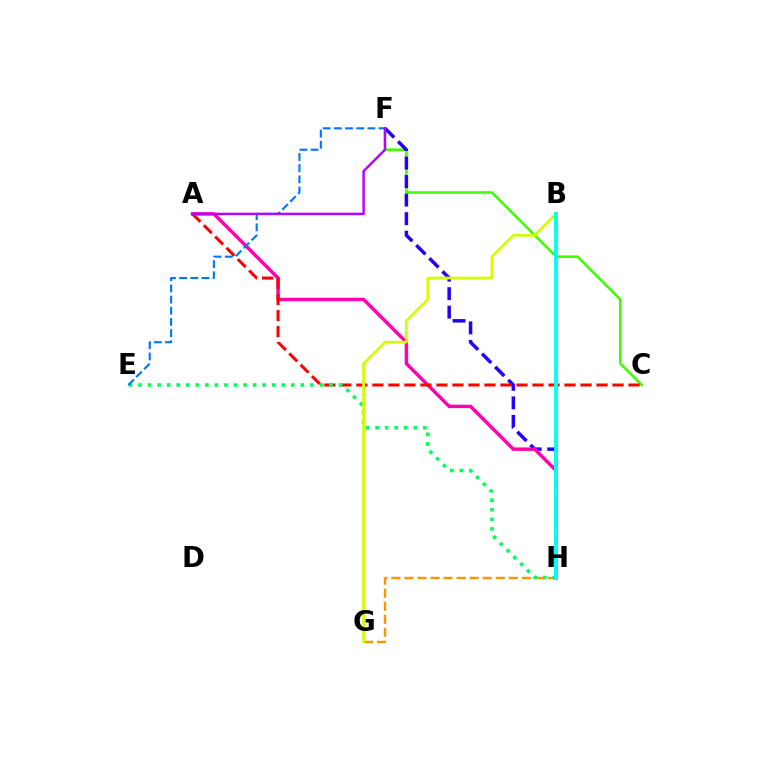{('C', 'F'): [{'color': '#3dff00', 'line_style': 'solid', 'thickness': 1.84}], ('F', 'H'): [{'color': '#2500ff', 'line_style': 'dashed', 'thickness': 2.52}], ('A', 'H'): [{'color': '#ff00ac', 'line_style': 'solid', 'thickness': 2.48}], ('G', 'H'): [{'color': '#ff9400', 'line_style': 'dashed', 'thickness': 1.77}], ('A', 'C'): [{'color': '#ff0000', 'line_style': 'dashed', 'thickness': 2.18}], ('E', 'H'): [{'color': '#00ff5c', 'line_style': 'dotted', 'thickness': 2.59}], ('B', 'G'): [{'color': '#d1ff00', 'line_style': 'solid', 'thickness': 1.99}], ('E', 'F'): [{'color': '#0074ff', 'line_style': 'dashed', 'thickness': 1.52}], ('A', 'F'): [{'color': '#b900ff', 'line_style': 'solid', 'thickness': 1.75}], ('B', 'H'): [{'color': '#00fff6', 'line_style': 'solid', 'thickness': 2.8}]}